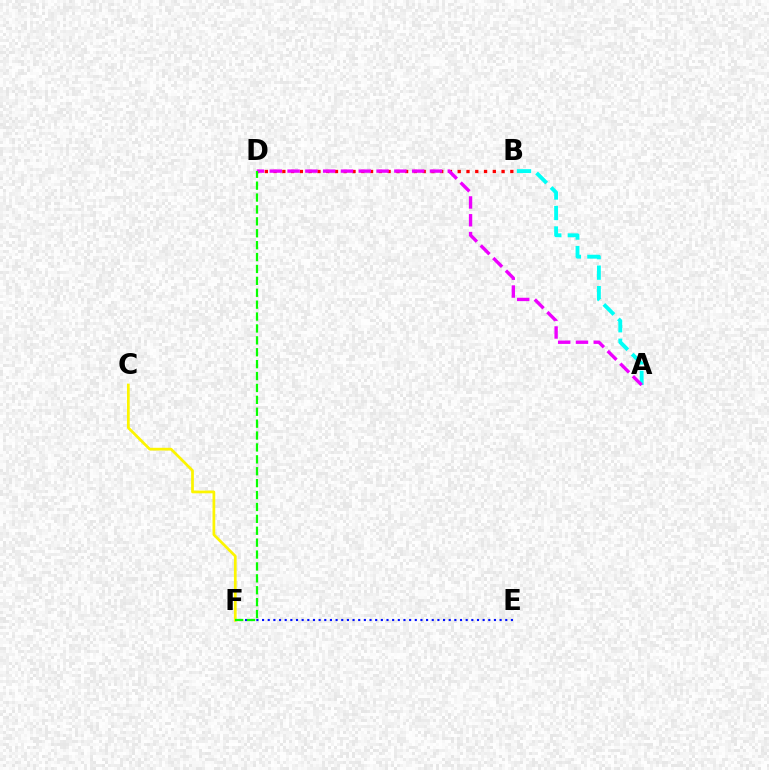{('A', 'B'): [{'color': '#00fff6', 'line_style': 'dashed', 'thickness': 2.78}], ('B', 'D'): [{'color': '#ff0000', 'line_style': 'dotted', 'thickness': 2.38}], ('E', 'F'): [{'color': '#0010ff', 'line_style': 'dotted', 'thickness': 1.54}], ('C', 'F'): [{'color': '#fcf500', 'line_style': 'solid', 'thickness': 1.97}], ('A', 'D'): [{'color': '#ee00ff', 'line_style': 'dashed', 'thickness': 2.42}], ('D', 'F'): [{'color': '#08ff00', 'line_style': 'dashed', 'thickness': 1.62}]}